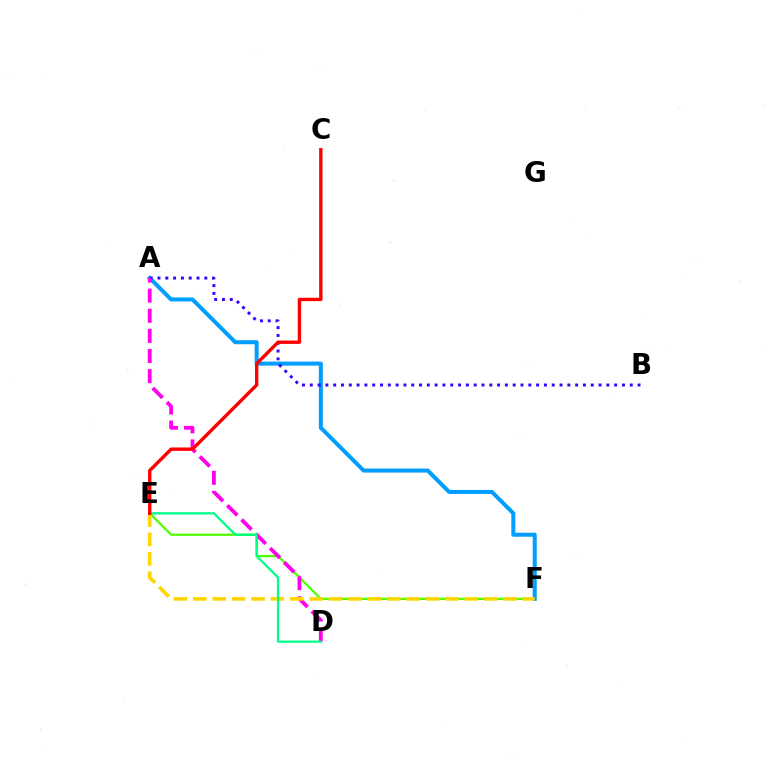{('E', 'F'): [{'color': '#4fff00', 'line_style': 'solid', 'thickness': 1.61}, {'color': '#ffd500', 'line_style': 'dashed', 'thickness': 2.63}], ('A', 'F'): [{'color': '#009eff', 'line_style': 'solid', 'thickness': 2.9}], ('A', 'B'): [{'color': '#3700ff', 'line_style': 'dotted', 'thickness': 2.12}], ('A', 'D'): [{'color': '#ff00ed', 'line_style': 'dashed', 'thickness': 2.73}], ('D', 'E'): [{'color': '#00ff86', 'line_style': 'solid', 'thickness': 1.64}], ('C', 'E'): [{'color': '#ff0000', 'line_style': 'solid', 'thickness': 2.44}]}